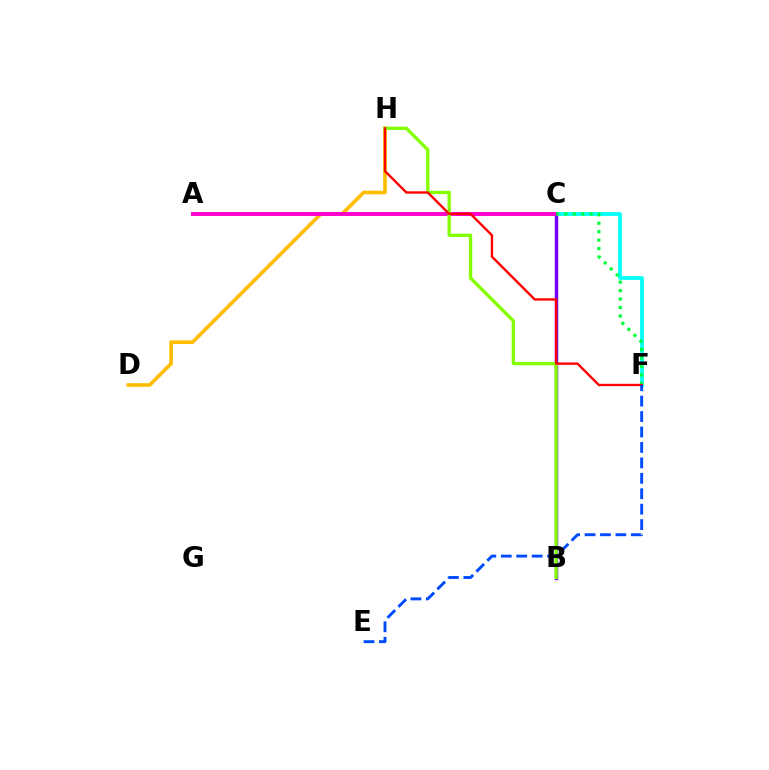{('D', 'H'): [{'color': '#ffbd00', 'line_style': 'solid', 'thickness': 2.63}], ('B', 'C'): [{'color': '#7200ff', 'line_style': 'solid', 'thickness': 2.47}], ('C', 'F'): [{'color': '#00fff6', 'line_style': 'solid', 'thickness': 2.68}, {'color': '#00ff39', 'line_style': 'dotted', 'thickness': 2.3}], ('A', 'C'): [{'color': '#ff00cf', 'line_style': 'solid', 'thickness': 2.82}], ('B', 'H'): [{'color': '#84ff00', 'line_style': 'solid', 'thickness': 2.39}], ('F', 'H'): [{'color': '#ff0000', 'line_style': 'solid', 'thickness': 1.71}], ('E', 'F'): [{'color': '#004bff', 'line_style': 'dashed', 'thickness': 2.1}]}